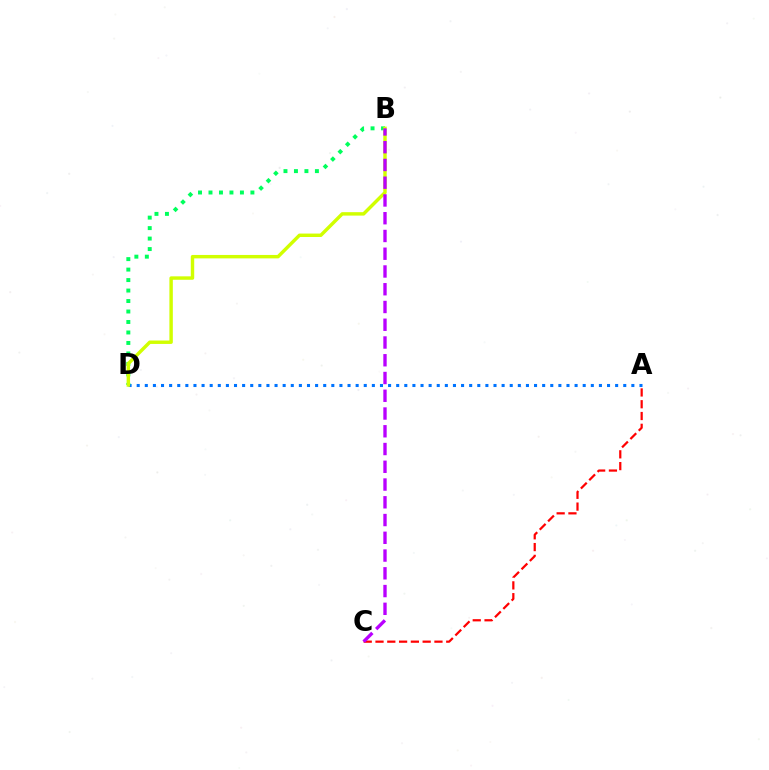{('A', 'D'): [{'color': '#0074ff', 'line_style': 'dotted', 'thickness': 2.2}], ('B', 'D'): [{'color': '#00ff5c', 'line_style': 'dotted', 'thickness': 2.85}, {'color': '#d1ff00', 'line_style': 'solid', 'thickness': 2.47}], ('A', 'C'): [{'color': '#ff0000', 'line_style': 'dashed', 'thickness': 1.6}], ('B', 'C'): [{'color': '#b900ff', 'line_style': 'dashed', 'thickness': 2.41}]}